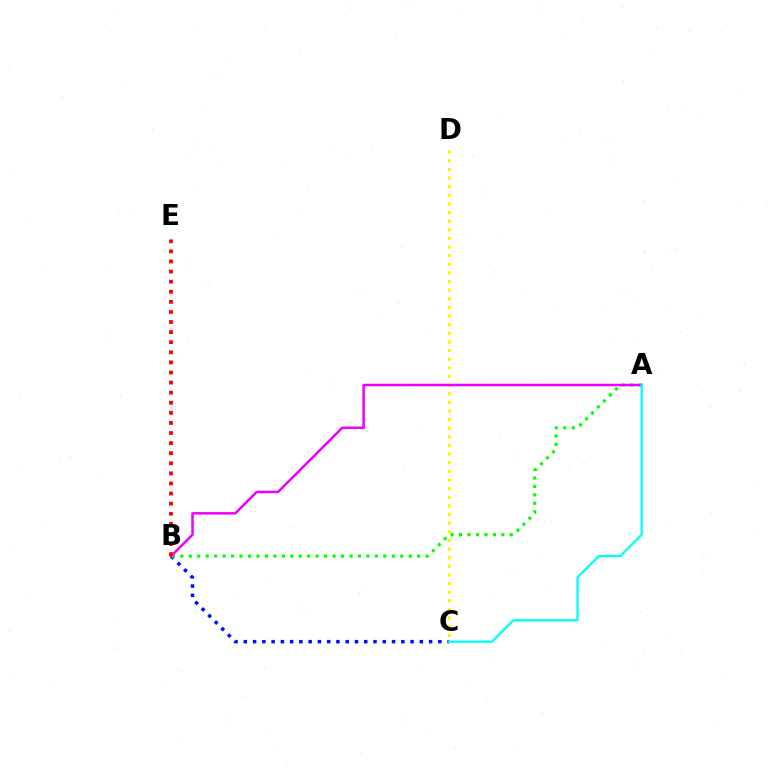{('B', 'C'): [{'color': '#0010ff', 'line_style': 'dotted', 'thickness': 2.52}], ('C', 'D'): [{'color': '#fcf500', 'line_style': 'dotted', 'thickness': 2.34}], ('A', 'B'): [{'color': '#08ff00', 'line_style': 'dotted', 'thickness': 2.3}, {'color': '#ee00ff', 'line_style': 'solid', 'thickness': 1.8}], ('B', 'E'): [{'color': '#ff0000', 'line_style': 'dotted', 'thickness': 2.74}], ('A', 'C'): [{'color': '#00fff6', 'line_style': 'solid', 'thickness': 1.66}]}